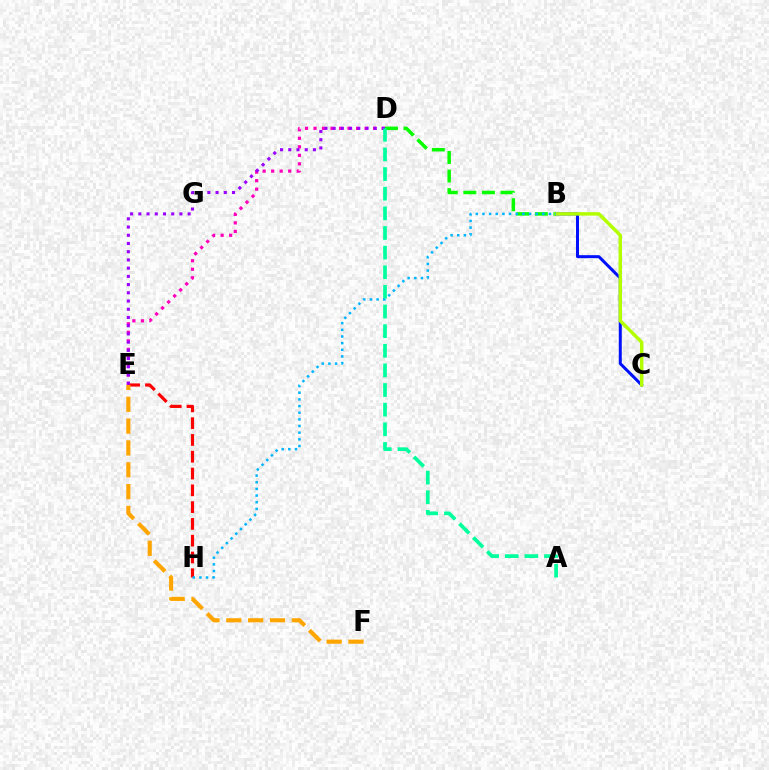{('B', 'C'): [{'color': '#0010ff', 'line_style': 'solid', 'thickness': 2.16}, {'color': '#b3ff00', 'line_style': 'solid', 'thickness': 2.47}], ('D', 'E'): [{'color': '#ff00bd', 'line_style': 'dotted', 'thickness': 2.31}, {'color': '#9b00ff', 'line_style': 'dotted', 'thickness': 2.23}], ('E', 'H'): [{'color': '#ff0000', 'line_style': 'dashed', 'thickness': 2.28}], ('E', 'F'): [{'color': '#ffa500', 'line_style': 'dashed', 'thickness': 2.97}], ('B', 'D'): [{'color': '#08ff00', 'line_style': 'dashed', 'thickness': 2.52}], ('A', 'D'): [{'color': '#00ff9d', 'line_style': 'dashed', 'thickness': 2.67}], ('B', 'H'): [{'color': '#00b5ff', 'line_style': 'dotted', 'thickness': 1.81}]}